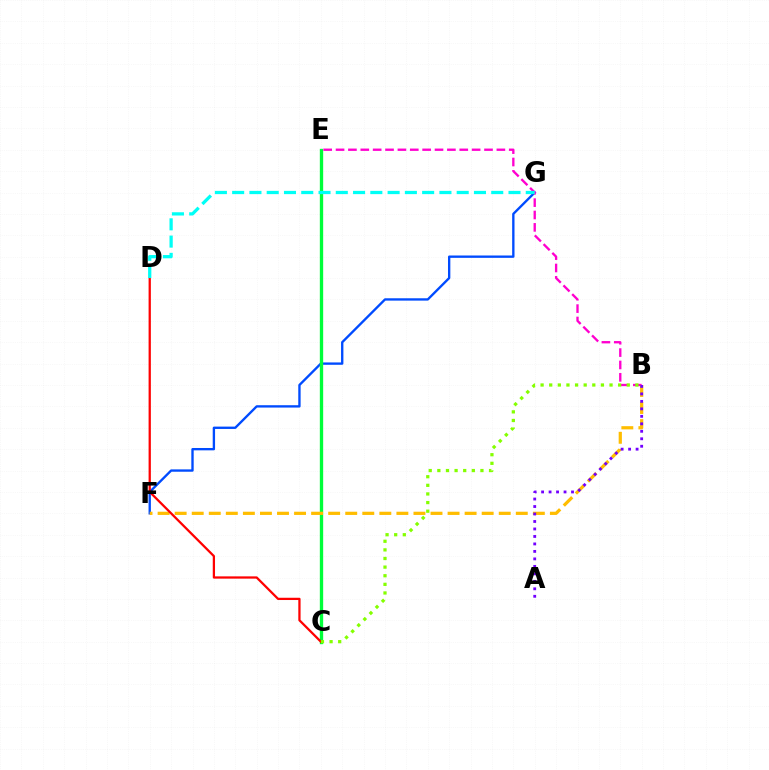{('F', 'G'): [{'color': '#004bff', 'line_style': 'solid', 'thickness': 1.69}], ('C', 'E'): [{'color': '#00ff39', 'line_style': 'solid', 'thickness': 2.4}], ('B', 'E'): [{'color': '#ff00cf', 'line_style': 'dashed', 'thickness': 1.68}], ('B', 'F'): [{'color': '#ffbd00', 'line_style': 'dashed', 'thickness': 2.32}], ('C', 'D'): [{'color': '#ff0000', 'line_style': 'solid', 'thickness': 1.63}], ('A', 'B'): [{'color': '#7200ff', 'line_style': 'dotted', 'thickness': 2.03}], ('B', 'C'): [{'color': '#84ff00', 'line_style': 'dotted', 'thickness': 2.34}], ('D', 'G'): [{'color': '#00fff6', 'line_style': 'dashed', 'thickness': 2.35}]}